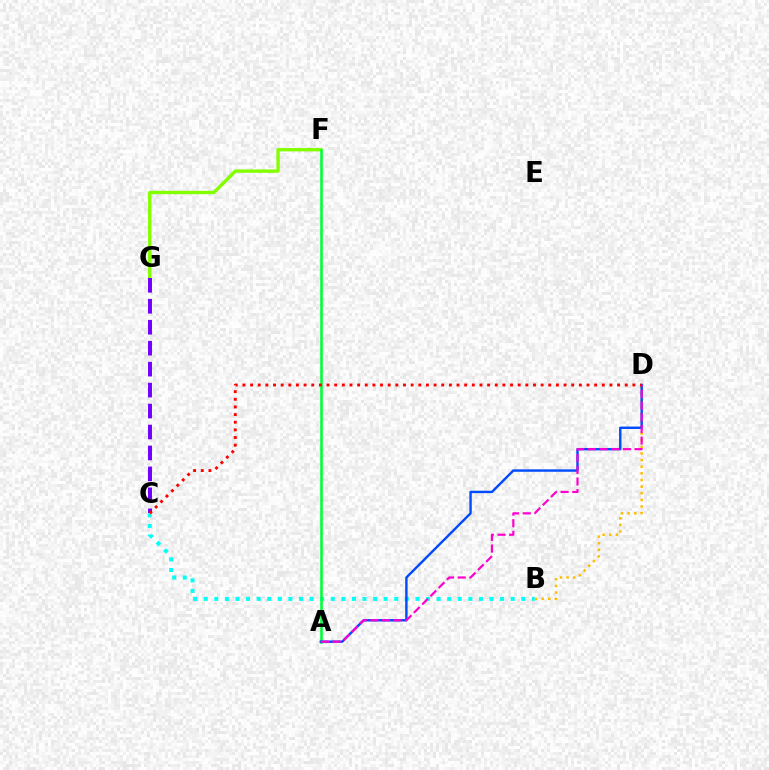{('F', 'G'): [{'color': '#84ff00', 'line_style': 'solid', 'thickness': 2.42}], ('B', 'D'): [{'color': '#ffbd00', 'line_style': 'dotted', 'thickness': 1.8}], ('B', 'C'): [{'color': '#00fff6', 'line_style': 'dotted', 'thickness': 2.88}], ('C', 'G'): [{'color': '#7200ff', 'line_style': 'dashed', 'thickness': 2.85}], ('A', 'F'): [{'color': '#00ff39', 'line_style': 'solid', 'thickness': 1.85}], ('A', 'D'): [{'color': '#004bff', 'line_style': 'solid', 'thickness': 1.73}, {'color': '#ff00cf', 'line_style': 'dashed', 'thickness': 1.59}], ('C', 'D'): [{'color': '#ff0000', 'line_style': 'dotted', 'thickness': 2.08}]}